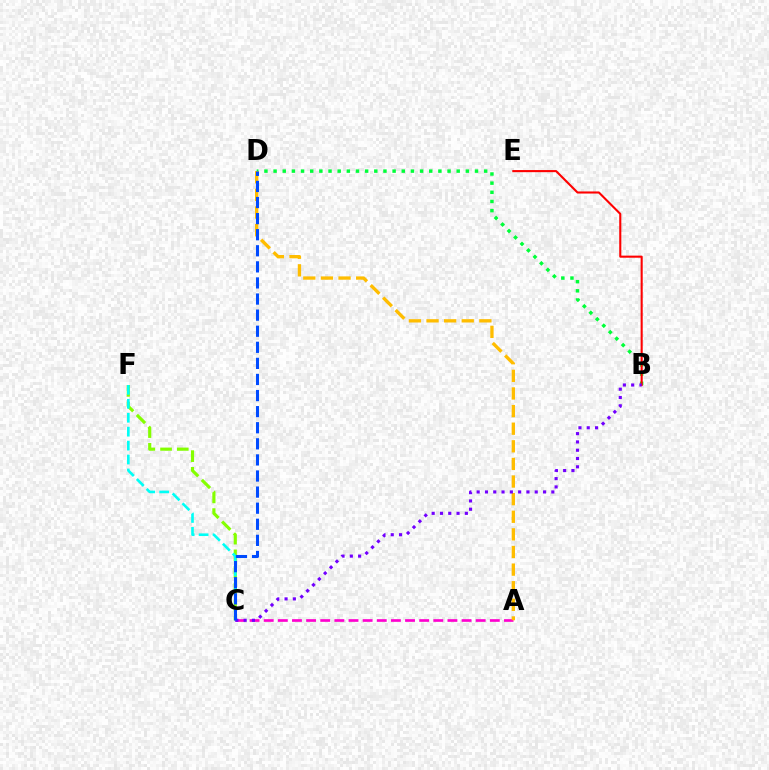{('B', 'D'): [{'color': '#00ff39', 'line_style': 'dotted', 'thickness': 2.49}], ('C', 'F'): [{'color': '#84ff00', 'line_style': 'dashed', 'thickness': 2.27}, {'color': '#00fff6', 'line_style': 'dashed', 'thickness': 1.89}], ('B', 'E'): [{'color': '#ff0000', 'line_style': 'solid', 'thickness': 1.51}], ('A', 'C'): [{'color': '#ff00cf', 'line_style': 'dashed', 'thickness': 1.92}], ('A', 'D'): [{'color': '#ffbd00', 'line_style': 'dashed', 'thickness': 2.39}], ('B', 'C'): [{'color': '#7200ff', 'line_style': 'dotted', 'thickness': 2.25}], ('C', 'D'): [{'color': '#004bff', 'line_style': 'dashed', 'thickness': 2.19}]}